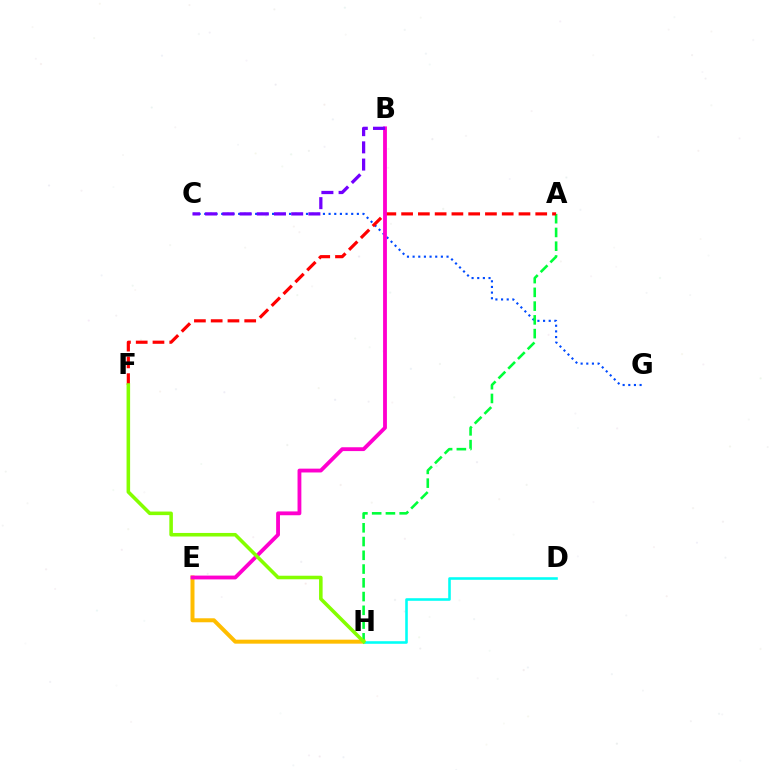{('C', 'G'): [{'color': '#004bff', 'line_style': 'dotted', 'thickness': 1.54}], ('A', 'H'): [{'color': '#00ff39', 'line_style': 'dashed', 'thickness': 1.87}], ('E', 'H'): [{'color': '#ffbd00', 'line_style': 'solid', 'thickness': 2.87}], ('A', 'F'): [{'color': '#ff0000', 'line_style': 'dashed', 'thickness': 2.28}], ('B', 'E'): [{'color': '#ff00cf', 'line_style': 'solid', 'thickness': 2.76}], ('D', 'H'): [{'color': '#00fff6', 'line_style': 'solid', 'thickness': 1.86}], ('F', 'H'): [{'color': '#84ff00', 'line_style': 'solid', 'thickness': 2.56}], ('B', 'C'): [{'color': '#7200ff', 'line_style': 'dashed', 'thickness': 2.34}]}